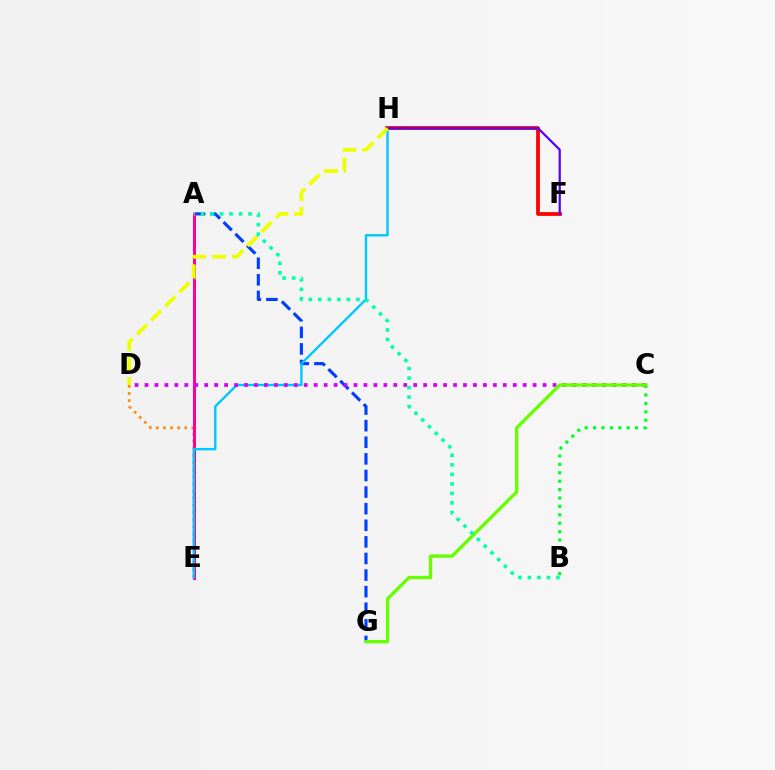{('A', 'G'): [{'color': '#003fff', 'line_style': 'dashed', 'thickness': 2.25}], ('D', 'E'): [{'color': '#ff8800', 'line_style': 'dotted', 'thickness': 1.94}], ('B', 'C'): [{'color': '#00ff27', 'line_style': 'dotted', 'thickness': 2.28}], ('A', 'E'): [{'color': '#ff00a0', 'line_style': 'solid', 'thickness': 2.18}], ('F', 'H'): [{'color': '#ff0000', 'line_style': 'solid', 'thickness': 2.71}, {'color': '#4f00ff', 'line_style': 'solid', 'thickness': 1.6}], ('E', 'H'): [{'color': '#00c7ff', 'line_style': 'solid', 'thickness': 1.71}], ('C', 'D'): [{'color': '#d600ff', 'line_style': 'dotted', 'thickness': 2.7}], ('D', 'H'): [{'color': '#eeff00', 'line_style': 'dashed', 'thickness': 2.71}], ('C', 'G'): [{'color': '#66ff00', 'line_style': 'solid', 'thickness': 2.4}], ('A', 'B'): [{'color': '#00ffaf', 'line_style': 'dotted', 'thickness': 2.59}]}